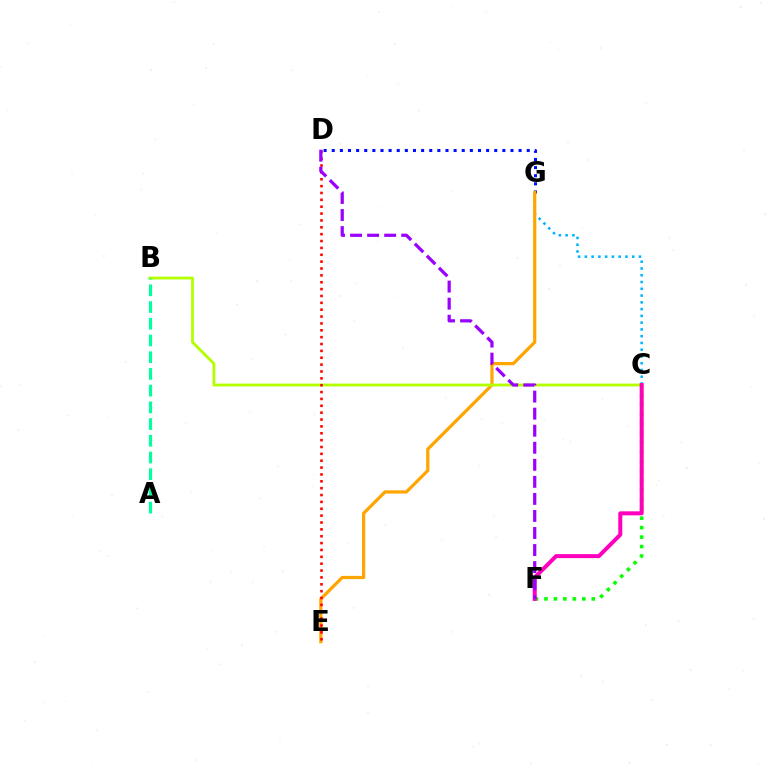{('C', 'G'): [{'color': '#00b5ff', 'line_style': 'dotted', 'thickness': 1.84}], ('D', 'G'): [{'color': '#0010ff', 'line_style': 'dotted', 'thickness': 2.21}], ('E', 'G'): [{'color': '#ffa500', 'line_style': 'solid', 'thickness': 2.32}], ('B', 'C'): [{'color': '#b3ff00', 'line_style': 'solid', 'thickness': 2.03}], ('C', 'F'): [{'color': '#08ff00', 'line_style': 'dotted', 'thickness': 2.57}, {'color': '#ff00bd', 'line_style': 'solid', 'thickness': 2.88}], ('D', 'E'): [{'color': '#ff0000', 'line_style': 'dotted', 'thickness': 1.87}], ('D', 'F'): [{'color': '#9b00ff', 'line_style': 'dashed', 'thickness': 2.32}], ('A', 'B'): [{'color': '#00ff9d', 'line_style': 'dashed', 'thickness': 2.27}]}